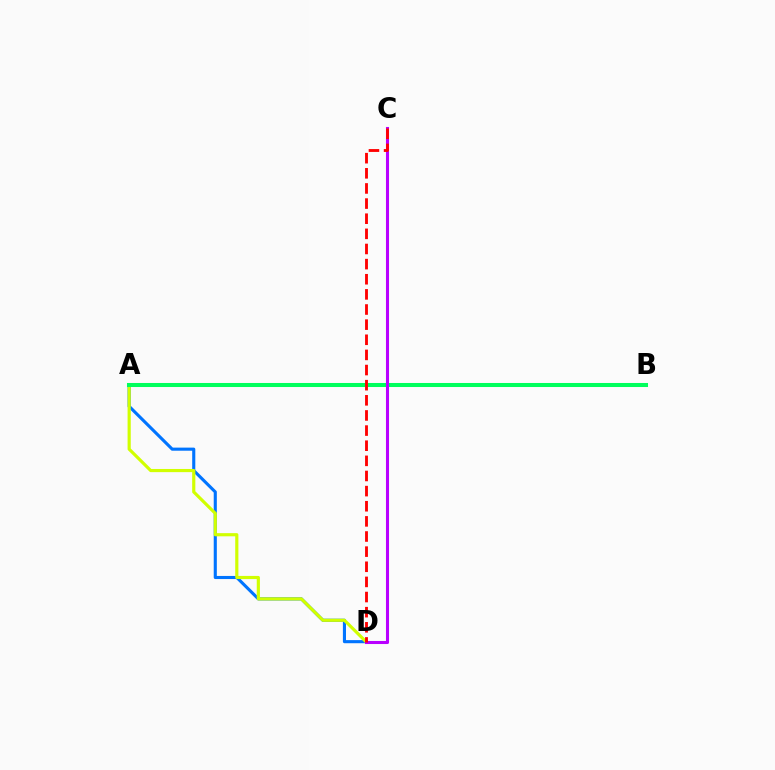{('A', 'D'): [{'color': '#0074ff', 'line_style': 'solid', 'thickness': 2.23}, {'color': '#d1ff00', 'line_style': 'solid', 'thickness': 2.28}], ('A', 'B'): [{'color': '#00ff5c', 'line_style': 'solid', 'thickness': 2.91}], ('C', 'D'): [{'color': '#b900ff', 'line_style': 'solid', 'thickness': 2.21}, {'color': '#ff0000', 'line_style': 'dashed', 'thickness': 2.06}]}